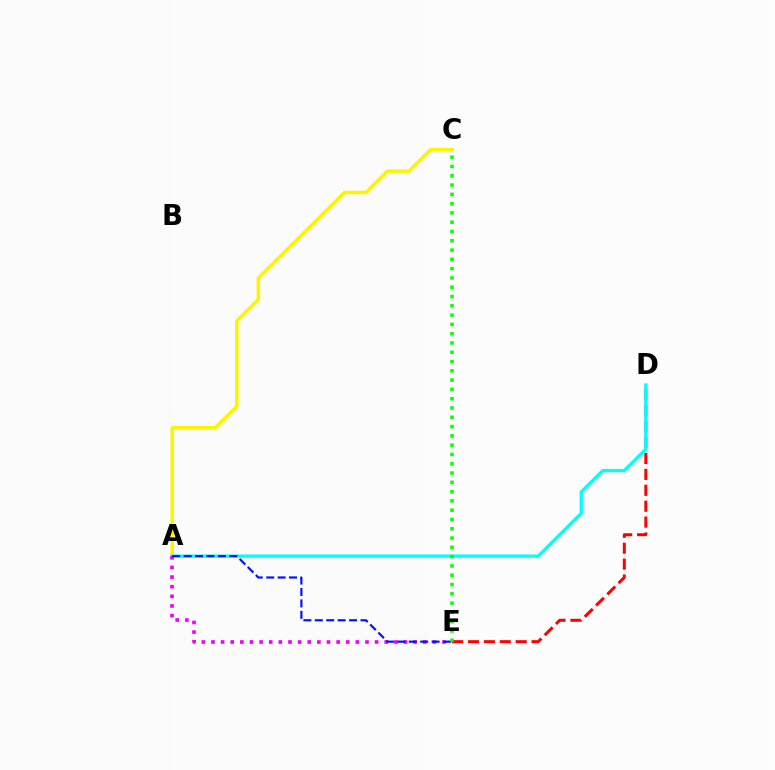{('D', 'E'): [{'color': '#ff0000', 'line_style': 'dashed', 'thickness': 2.16}], ('A', 'C'): [{'color': '#fcf500', 'line_style': 'solid', 'thickness': 2.54}], ('A', 'D'): [{'color': '#00fff6', 'line_style': 'solid', 'thickness': 2.35}], ('A', 'E'): [{'color': '#ee00ff', 'line_style': 'dotted', 'thickness': 2.62}, {'color': '#0010ff', 'line_style': 'dashed', 'thickness': 1.55}], ('C', 'E'): [{'color': '#08ff00', 'line_style': 'dotted', 'thickness': 2.52}]}